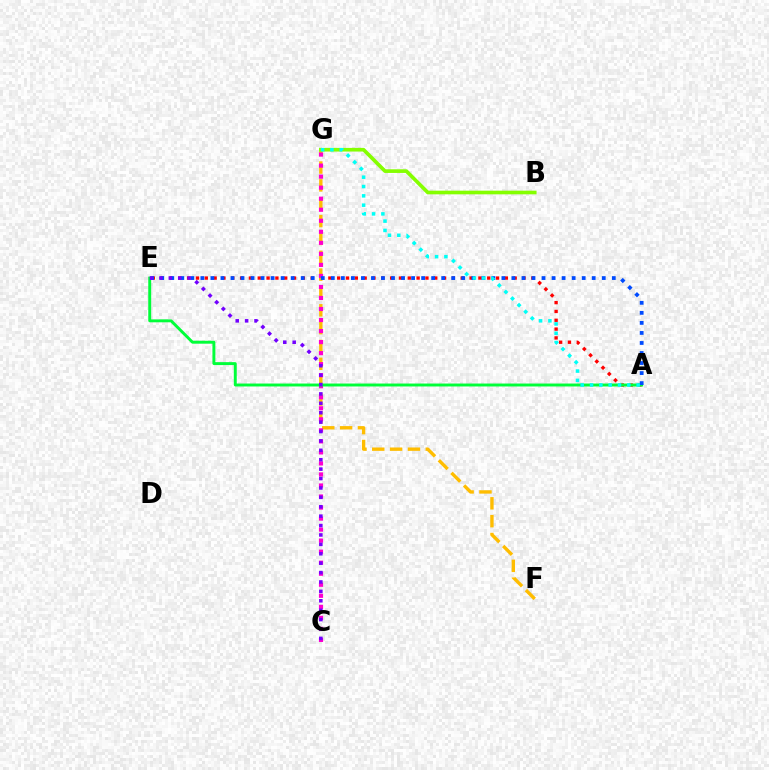{('A', 'E'): [{'color': '#ff0000', 'line_style': 'dotted', 'thickness': 2.4}, {'color': '#00ff39', 'line_style': 'solid', 'thickness': 2.11}, {'color': '#004bff', 'line_style': 'dotted', 'thickness': 2.73}], ('F', 'G'): [{'color': '#ffbd00', 'line_style': 'dashed', 'thickness': 2.42}], ('C', 'G'): [{'color': '#ff00cf', 'line_style': 'dotted', 'thickness': 3.0}], ('B', 'G'): [{'color': '#84ff00', 'line_style': 'solid', 'thickness': 2.63}], ('A', 'G'): [{'color': '#00fff6', 'line_style': 'dotted', 'thickness': 2.53}], ('C', 'E'): [{'color': '#7200ff', 'line_style': 'dotted', 'thickness': 2.55}]}